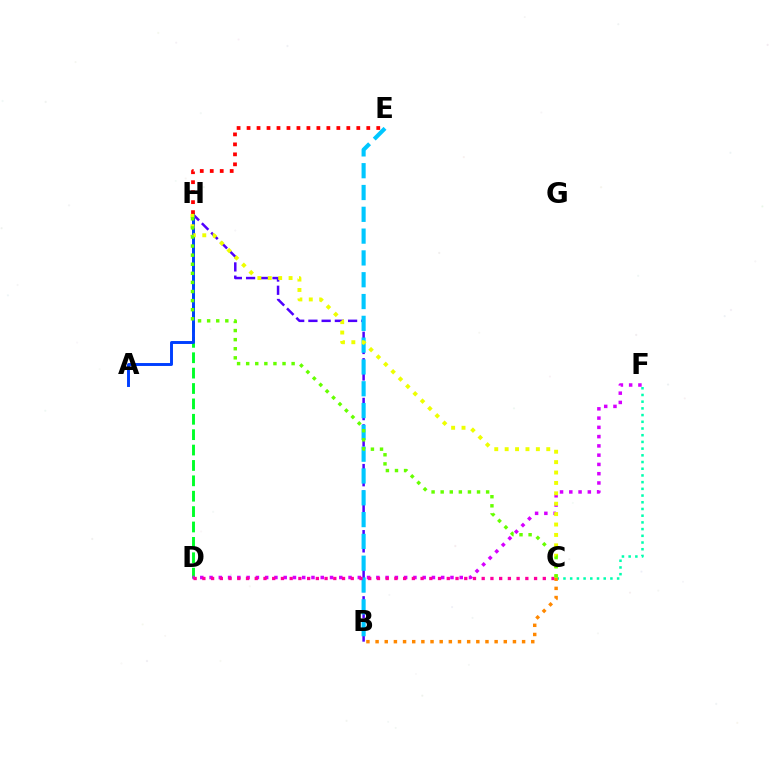{('B', 'H'): [{'color': '#4f00ff', 'line_style': 'dashed', 'thickness': 1.8}], ('C', 'F'): [{'color': '#00ffaf', 'line_style': 'dotted', 'thickness': 1.82}], ('D', 'H'): [{'color': '#00ff27', 'line_style': 'dashed', 'thickness': 2.09}], ('D', 'F'): [{'color': '#d600ff', 'line_style': 'dotted', 'thickness': 2.52}], ('B', 'E'): [{'color': '#00c7ff', 'line_style': 'dashed', 'thickness': 2.96}], ('C', 'D'): [{'color': '#ff00a0', 'line_style': 'dotted', 'thickness': 2.37}], ('A', 'H'): [{'color': '#003fff', 'line_style': 'solid', 'thickness': 2.11}], ('E', 'H'): [{'color': '#ff0000', 'line_style': 'dotted', 'thickness': 2.71}], ('B', 'C'): [{'color': '#ff8800', 'line_style': 'dotted', 'thickness': 2.49}], ('C', 'H'): [{'color': '#eeff00', 'line_style': 'dotted', 'thickness': 2.83}, {'color': '#66ff00', 'line_style': 'dotted', 'thickness': 2.47}]}